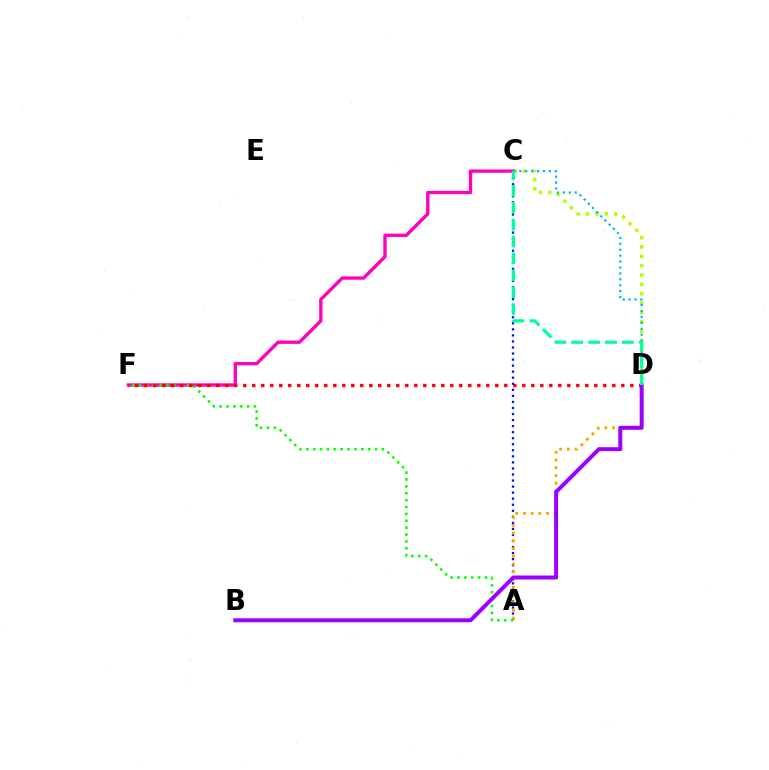{('A', 'C'): [{'color': '#0010ff', 'line_style': 'dotted', 'thickness': 1.64}], ('C', 'D'): [{'color': '#b3ff00', 'line_style': 'dotted', 'thickness': 2.54}, {'color': '#00b5ff', 'line_style': 'dotted', 'thickness': 1.6}, {'color': '#00ff9d', 'line_style': 'dashed', 'thickness': 2.29}], ('A', 'D'): [{'color': '#ffa500', 'line_style': 'dotted', 'thickness': 2.1}], ('C', 'F'): [{'color': '#ff00bd', 'line_style': 'solid', 'thickness': 2.41}], ('A', 'F'): [{'color': '#08ff00', 'line_style': 'dotted', 'thickness': 1.87}], ('D', 'F'): [{'color': '#ff0000', 'line_style': 'dotted', 'thickness': 2.45}], ('B', 'D'): [{'color': '#9b00ff', 'line_style': 'solid', 'thickness': 2.86}]}